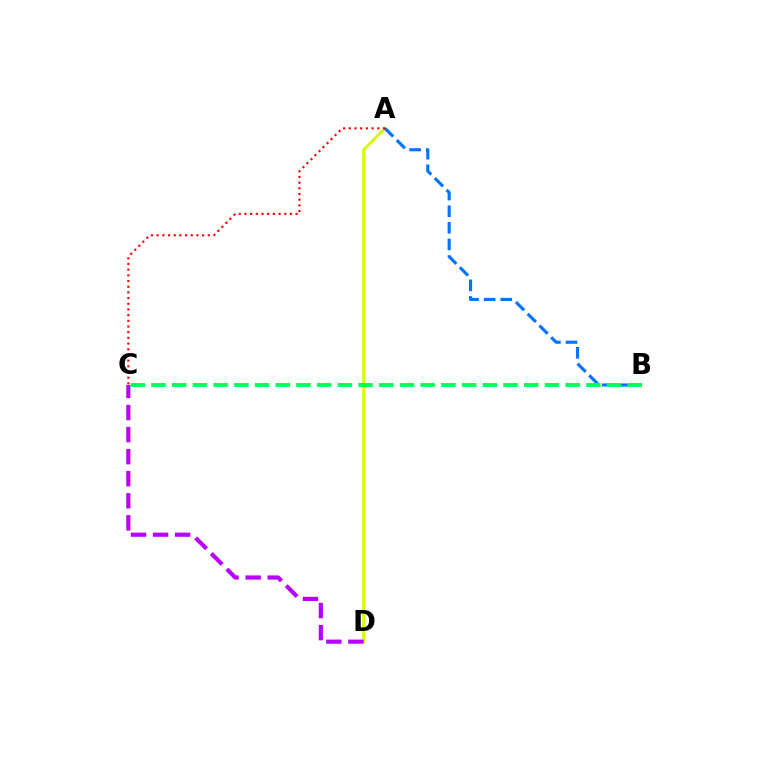{('A', 'D'): [{'color': '#d1ff00', 'line_style': 'solid', 'thickness': 2.05}], ('C', 'D'): [{'color': '#b900ff', 'line_style': 'dashed', 'thickness': 3.0}], ('A', 'B'): [{'color': '#0074ff', 'line_style': 'dashed', 'thickness': 2.25}], ('A', 'C'): [{'color': '#ff0000', 'line_style': 'dotted', 'thickness': 1.54}], ('B', 'C'): [{'color': '#00ff5c', 'line_style': 'dashed', 'thickness': 2.81}]}